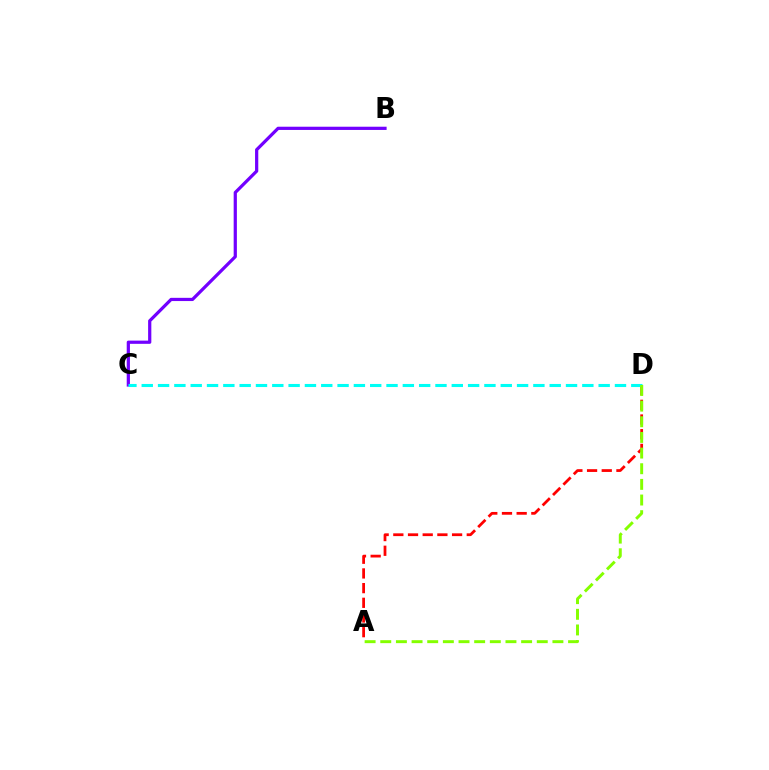{('B', 'C'): [{'color': '#7200ff', 'line_style': 'solid', 'thickness': 2.32}], ('A', 'D'): [{'color': '#ff0000', 'line_style': 'dashed', 'thickness': 2.0}, {'color': '#84ff00', 'line_style': 'dashed', 'thickness': 2.13}], ('C', 'D'): [{'color': '#00fff6', 'line_style': 'dashed', 'thickness': 2.22}]}